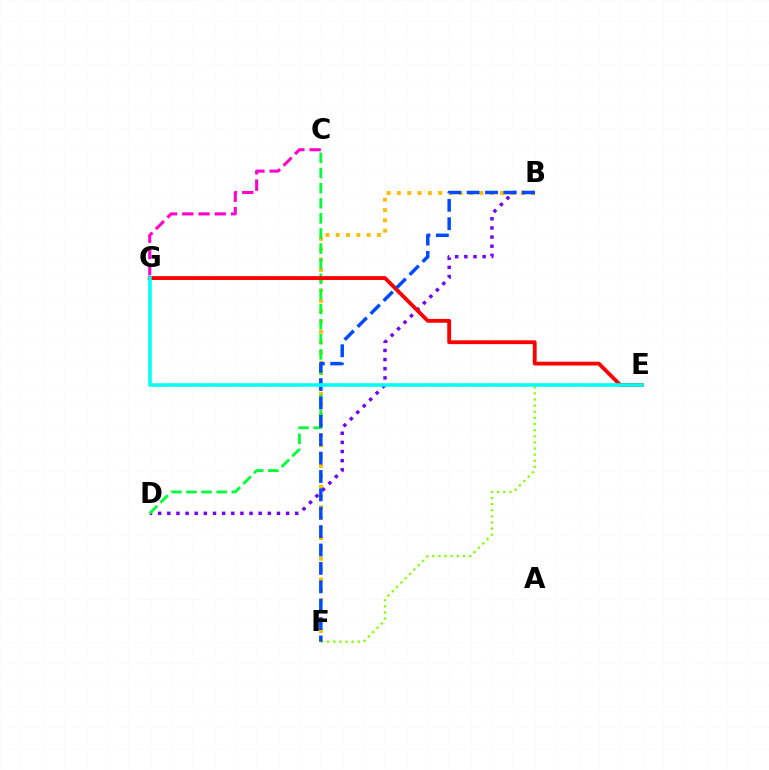{('B', 'F'): [{'color': '#ffbd00', 'line_style': 'dotted', 'thickness': 2.8}, {'color': '#004bff', 'line_style': 'dashed', 'thickness': 2.5}], ('B', 'D'): [{'color': '#7200ff', 'line_style': 'dotted', 'thickness': 2.48}], ('E', 'F'): [{'color': '#84ff00', 'line_style': 'dotted', 'thickness': 1.67}], ('C', 'D'): [{'color': '#00ff39', 'line_style': 'dashed', 'thickness': 2.05}], ('E', 'G'): [{'color': '#ff0000', 'line_style': 'solid', 'thickness': 2.75}, {'color': '#00fff6', 'line_style': 'solid', 'thickness': 2.57}], ('C', 'G'): [{'color': '#ff00cf', 'line_style': 'dashed', 'thickness': 2.21}]}